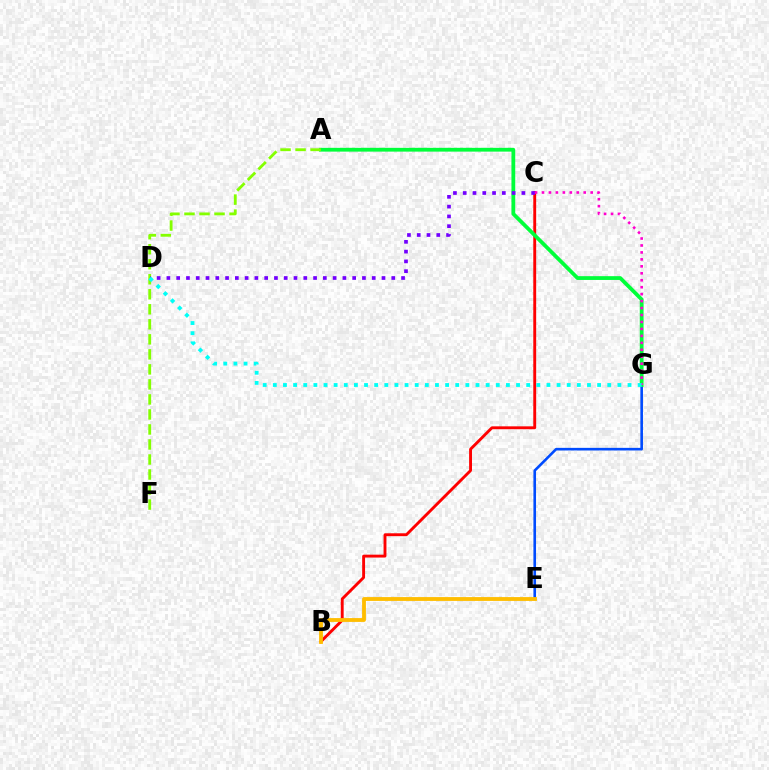{('B', 'C'): [{'color': '#ff0000', 'line_style': 'solid', 'thickness': 2.08}], ('E', 'G'): [{'color': '#004bff', 'line_style': 'solid', 'thickness': 1.88}], ('A', 'G'): [{'color': '#00ff39', 'line_style': 'solid', 'thickness': 2.73}], ('A', 'F'): [{'color': '#84ff00', 'line_style': 'dashed', 'thickness': 2.04}], ('C', 'D'): [{'color': '#7200ff', 'line_style': 'dotted', 'thickness': 2.66}], ('B', 'E'): [{'color': '#ffbd00', 'line_style': 'solid', 'thickness': 2.76}], ('C', 'G'): [{'color': '#ff00cf', 'line_style': 'dotted', 'thickness': 1.89}], ('D', 'G'): [{'color': '#00fff6', 'line_style': 'dotted', 'thickness': 2.75}]}